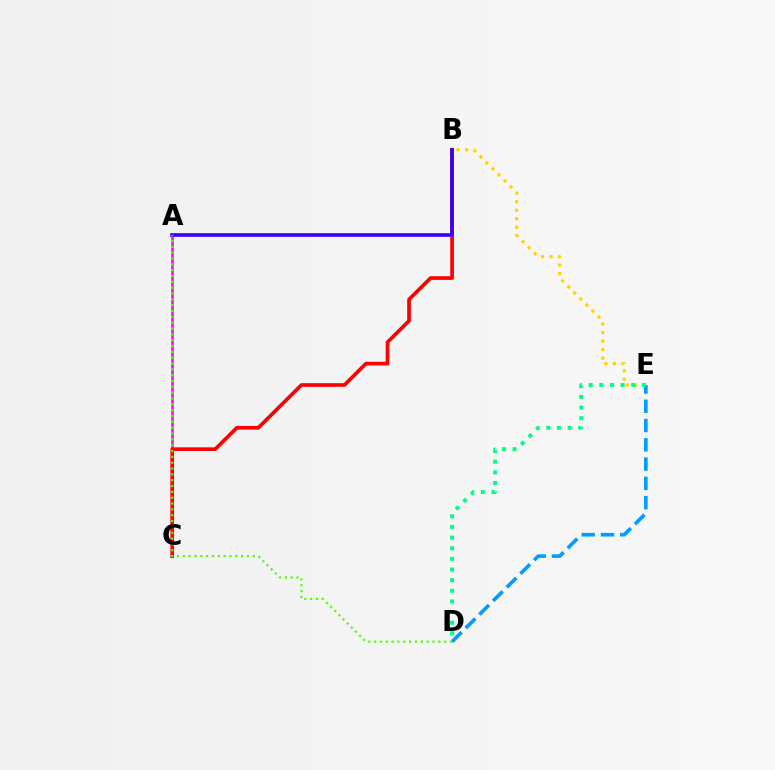{('A', 'C'): [{'color': '#ff00ed', 'line_style': 'solid', 'thickness': 1.81}], ('B', 'C'): [{'color': '#ff0000', 'line_style': 'solid', 'thickness': 2.64}], ('B', 'E'): [{'color': '#ffd500', 'line_style': 'dotted', 'thickness': 2.32}], ('D', 'E'): [{'color': '#009eff', 'line_style': 'dashed', 'thickness': 2.62}, {'color': '#00ff86', 'line_style': 'dotted', 'thickness': 2.89}], ('A', 'B'): [{'color': '#3700ff', 'line_style': 'solid', 'thickness': 2.63}], ('A', 'D'): [{'color': '#4fff00', 'line_style': 'dotted', 'thickness': 1.58}]}